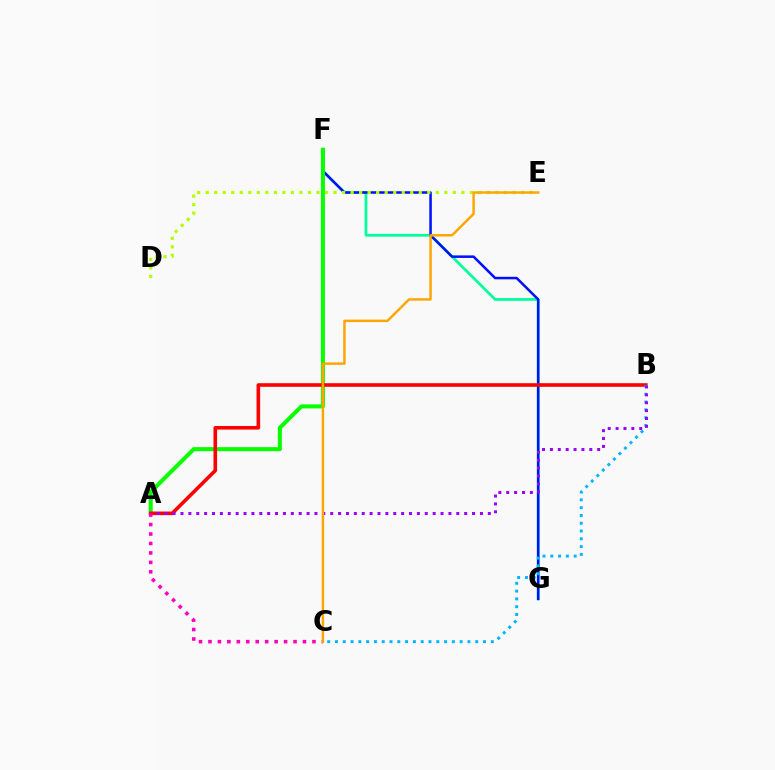{('F', 'G'): [{'color': '#00ff9d', 'line_style': 'solid', 'thickness': 1.98}, {'color': '#0010ff', 'line_style': 'solid', 'thickness': 1.82}], ('D', 'E'): [{'color': '#b3ff00', 'line_style': 'dotted', 'thickness': 2.32}], ('A', 'F'): [{'color': '#08ff00', 'line_style': 'solid', 'thickness': 2.92}], ('A', 'B'): [{'color': '#ff0000', 'line_style': 'solid', 'thickness': 2.59}, {'color': '#9b00ff', 'line_style': 'dotted', 'thickness': 2.14}], ('B', 'C'): [{'color': '#00b5ff', 'line_style': 'dotted', 'thickness': 2.12}], ('A', 'C'): [{'color': '#ff00bd', 'line_style': 'dotted', 'thickness': 2.57}], ('C', 'E'): [{'color': '#ffa500', 'line_style': 'solid', 'thickness': 1.76}]}